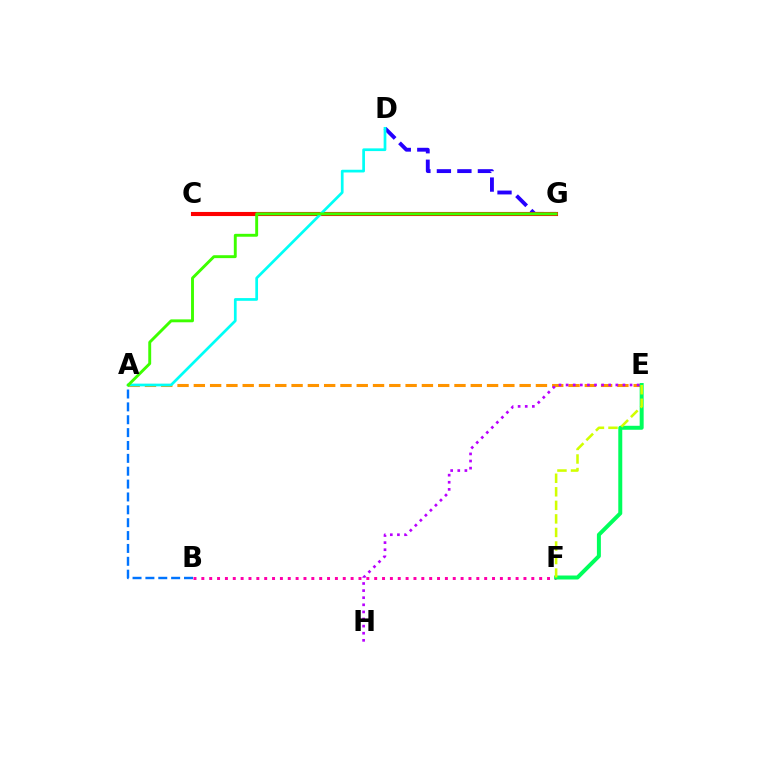{('D', 'G'): [{'color': '#2500ff', 'line_style': 'dashed', 'thickness': 2.78}], ('A', 'E'): [{'color': '#ff9400', 'line_style': 'dashed', 'thickness': 2.21}], ('A', 'B'): [{'color': '#0074ff', 'line_style': 'dashed', 'thickness': 1.75}], ('B', 'F'): [{'color': '#ff00ac', 'line_style': 'dotted', 'thickness': 2.13}], ('C', 'G'): [{'color': '#ff0000', 'line_style': 'solid', 'thickness': 2.95}], ('E', 'F'): [{'color': '#00ff5c', 'line_style': 'solid', 'thickness': 2.86}, {'color': '#d1ff00', 'line_style': 'dashed', 'thickness': 1.84}], ('E', 'H'): [{'color': '#b900ff', 'line_style': 'dotted', 'thickness': 1.93}], ('A', 'D'): [{'color': '#00fff6', 'line_style': 'solid', 'thickness': 1.96}], ('A', 'G'): [{'color': '#3dff00', 'line_style': 'solid', 'thickness': 2.09}]}